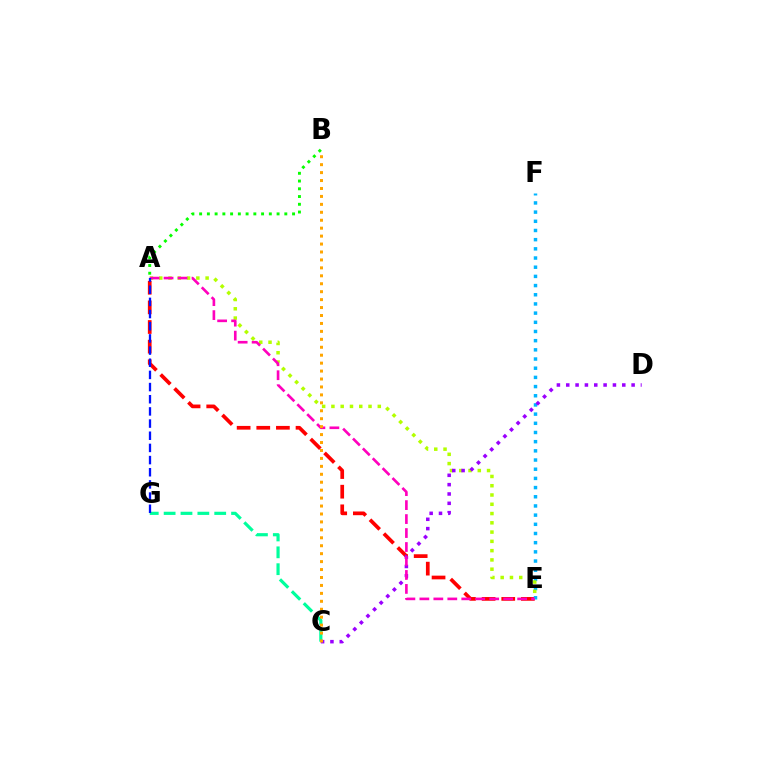{('A', 'B'): [{'color': '#08ff00', 'line_style': 'dotted', 'thickness': 2.1}], ('A', 'E'): [{'color': '#ff0000', 'line_style': 'dashed', 'thickness': 2.67}, {'color': '#b3ff00', 'line_style': 'dotted', 'thickness': 2.52}, {'color': '#ff00bd', 'line_style': 'dashed', 'thickness': 1.9}], ('E', 'F'): [{'color': '#00b5ff', 'line_style': 'dotted', 'thickness': 2.49}], ('C', 'G'): [{'color': '#00ff9d', 'line_style': 'dashed', 'thickness': 2.29}], ('C', 'D'): [{'color': '#9b00ff', 'line_style': 'dotted', 'thickness': 2.54}], ('A', 'G'): [{'color': '#0010ff', 'line_style': 'dashed', 'thickness': 1.65}], ('B', 'C'): [{'color': '#ffa500', 'line_style': 'dotted', 'thickness': 2.16}]}